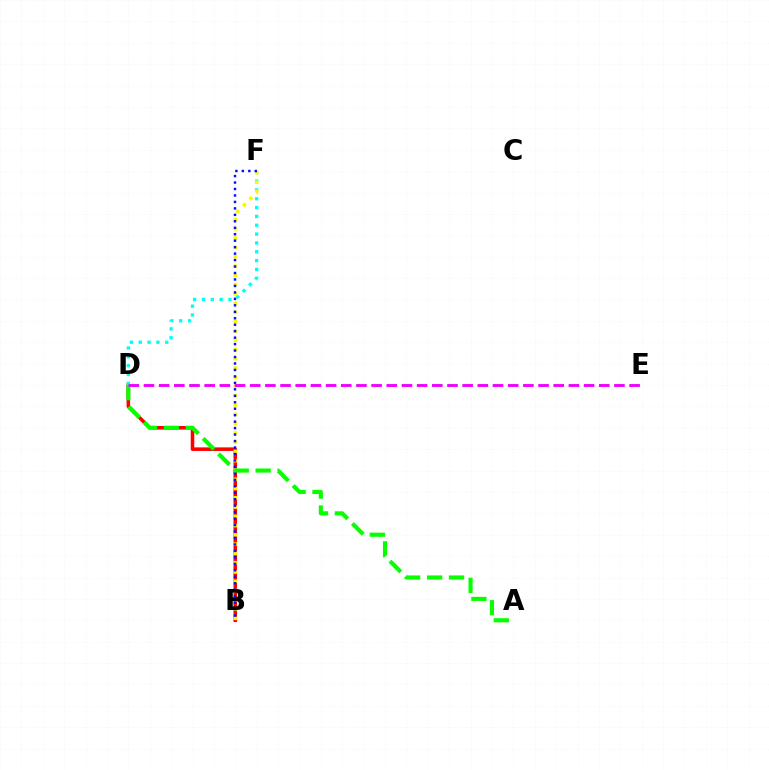{('B', 'D'): [{'color': '#ff0000', 'line_style': 'solid', 'thickness': 2.57}], ('D', 'F'): [{'color': '#00fff6', 'line_style': 'dotted', 'thickness': 2.4}], ('B', 'F'): [{'color': '#fcf500', 'line_style': 'dotted', 'thickness': 2.52}, {'color': '#0010ff', 'line_style': 'dotted', 'thickness': 1.76}], ('A', 'D'): [{'color': '#08ff00', 'line_style': 'dashed', 'thickness': 2.97}], ('D', 'E'): [{'color': '#ee00ff', 'line_style': 'dashed', 'thickness': 2.06}]}